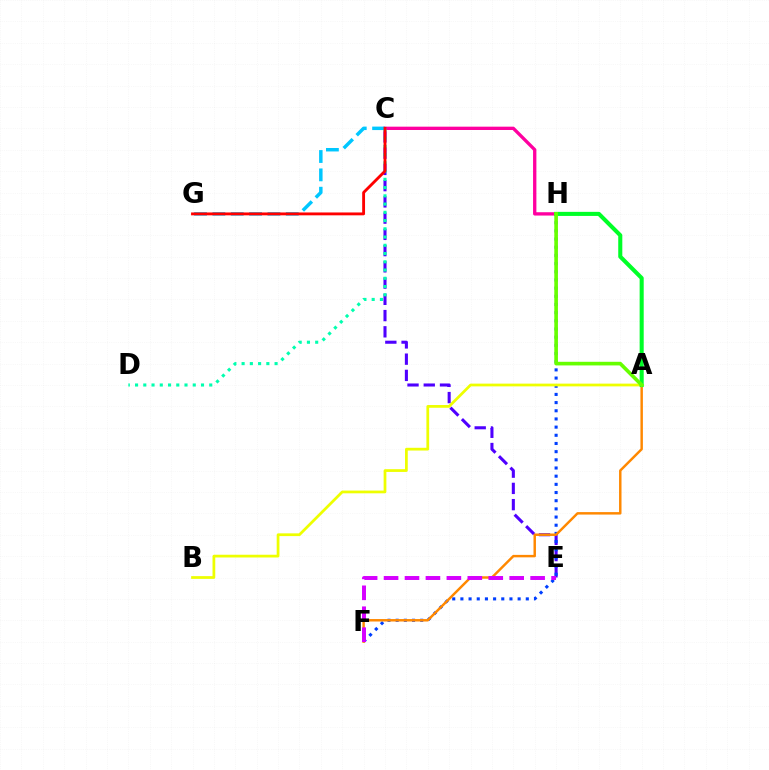{('C', 'E'): [{'color': '#4f00ff', 'line_style': 'dashed', 'thickness': 2.21}], ('C', 'H'): [{'color': '#ff00a0', 'line_style': 'solid', 'thickness': 2.39}], ('F', 'H'): [{'color': '#003fff', 'line_style': 'dotted', 'thickness': 2.22}], ('A', 'B'): [{'color': '#eeff00', 'line_style': 'solid', 'thickness': 1.98}], ('A', 'F'): [{'color': '#ff8800', 'line_style': 'solid', 'thickness': 1.77}], ('A', 'H'): [{'color': '#00ff27', 'line_style': 'solid', 'thickness': 2.93}, {'color': '#66ff00', 'line_style': 'solid', 'thickness': 2.62}], ('C', 'D'): [{'color': '#00ffaf', 'line_style': 'dotted', 'thickness': 2.24}], ('C', 'G'): [{'color': '#00c7ff', 'line_style': 'dashed', 'thickness': 2.49}, {'color': '#ff0000', 'line_style': 'solid', 'thickness': 2.06}], ('E', 'F'): [{'color': '#d600ff', 'line_style': 'dashed', 'thickness': 2.84}]}